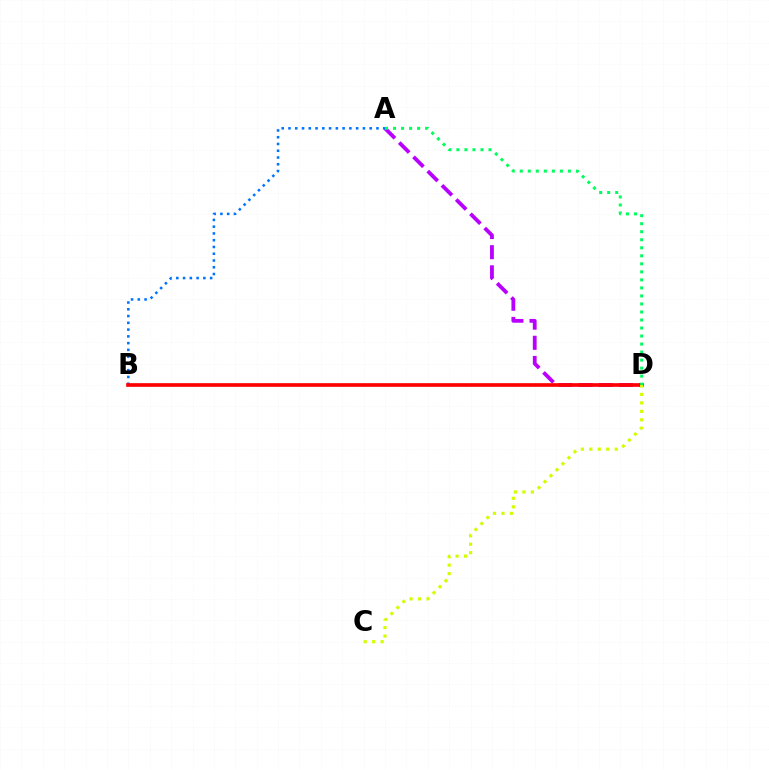{('A', 'D'): [{'color': '#b900ff', 'line_style': 'dashed', 'thickness': 2.74}, {'color': '#00ff5c', 'line_style': 'dotted', 'thickness': 2.18}], ('A', 'B'): [{'color': '#0074ff', 'line_style': 'dotted', 'thickness': 1.84}], ('B', 'D'): [{'color': '#ff0000', 'line_style': 'solid', 'thickness': 2.63}], ('C', 'D'): [{'color': '#d1ff00', 'line_style': 'dotted', 'thickness': 2.3}]}